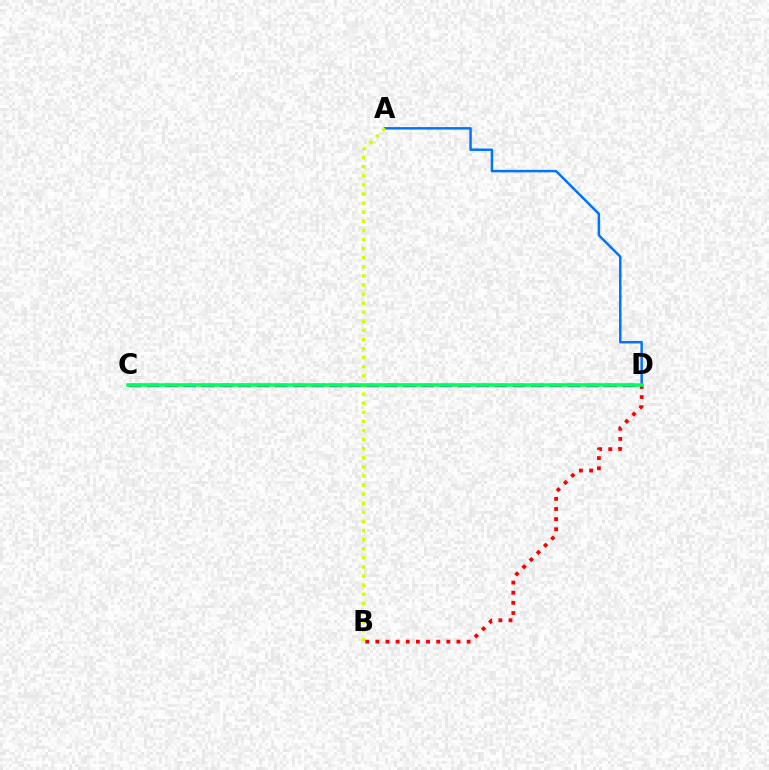{('A', 'D'): [{'color': '#0074ff', 'line_style': 'solid', 'thickness': 1.8}], ('C', 'D'): [{'color': '#b900ff', 'line_style': 'dashed', 'thickness': 2.49}, {'color': '#00ff5c', 'line_style': 'solid', 'thickness': 2.56}], ('A', 'B'): [{'color': '#d1ff00', 'line_style': 'dotted', 'thickness': 2.47}], ('B', 'D'): [{'color': '#ff0000', 'line_style': 'dotted', 'thickness': 2.76}]}